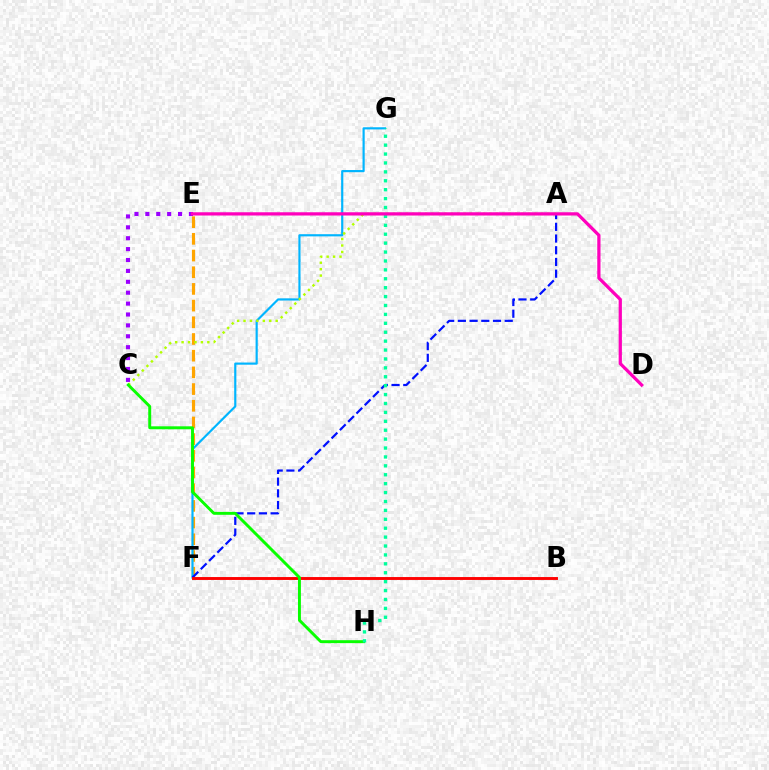{('E', 'F'): [{'color': '#ffa500', 'line_style': 'dashed', 'thickness': 2.27}], ('F', 'G'): [{'color': '#00b5ff', 'line_style': 'solid', 'thickness': 1.56}], ('A', 'F'): [{'color': '#0010ff', 'line_style': 'dashed', 'thickness': 1.59}], ('A', 'C'): [{'color': '#b3ff00', 'line_style': 'dotted', 'thickness': 1.75}], ('C', 'E'): [{'color': '#9b00ff', 'line_style': 'dotted', 'thickness': 2.96}], ('B', 'F'): [{'color': '#ff0000', 'line_style': 'solid', 'thickness': 2.08}], ('C', 'H'): [{'color': '#08ff00', 'line_style': 'solid', 'thickness': 2.11}], ('G', 'H'): [{'color': '#00ff9d', 'line_style': 'dotted', 'thickness': 2.42}], ('D', 'E'): [{'color': '#ff00bd', 'line_style': 'solid', 'thickness': 2.34}]}